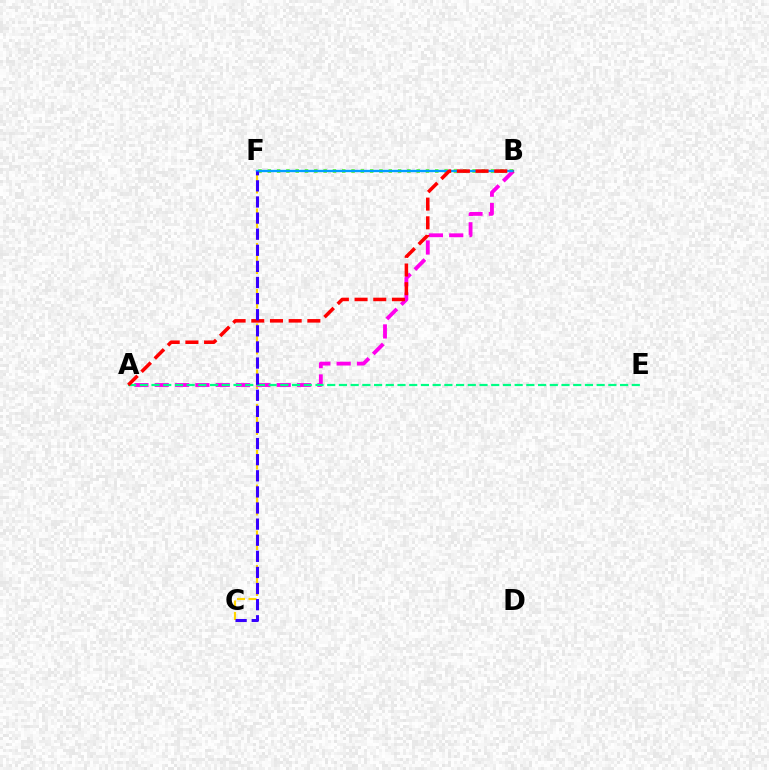{('C', 'F'): [{'color': '#ffd500', 'line_style': 'dashed', 'thickness': 1.56}, {'color': '#3700ff', 'line_style': 'dashed', 'thickness': 2.19}], ('B', 'F'): [{'color': '#4fff00', 'line_style': 'dotted', 'thickness': 2.53}, {'color': '#009eff', 'line_style': 'solid', 'thickness': 1.68}], ('A', 'B'): [{'color': '#ff00ed', 'line_style': 'dashed', 'thickness': 2.76}, {'color': '#ff0000', 'line_style': 'dashed', 'thickness': 2.54}], ('A', 'E'): [{'color': '#00ff86', 'line_style': 'dashed', 'thickness': 1.59}]}